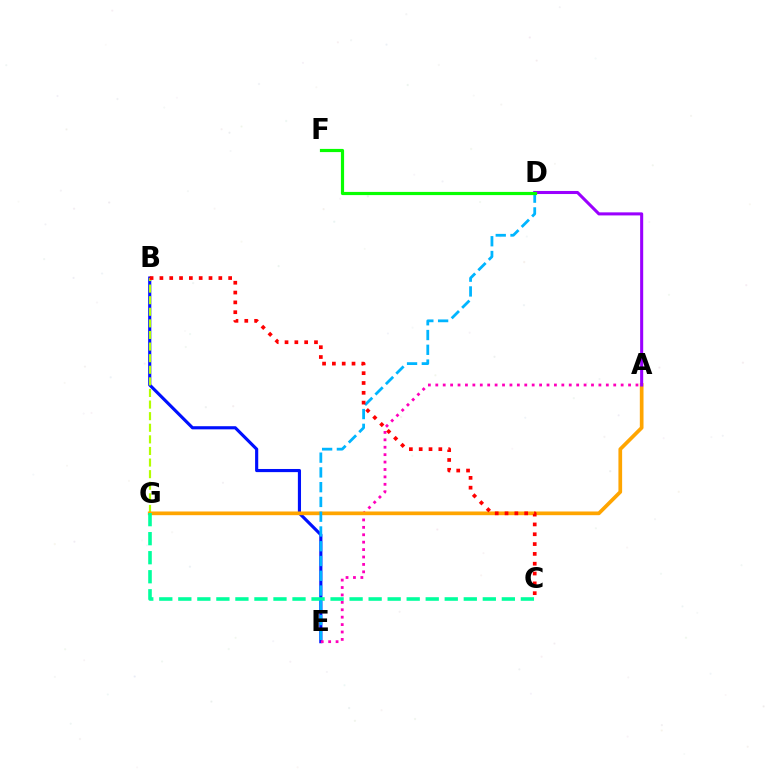{('B', 'E'): [{'color': '#0010ff', 'line_style': 'solid', 'thickness': 2.26}], ('A', 'E'): [{'color': '#ff00bd', 'line_style': 'dotted', 'thickness': 2.01}], ('B', 'G'): [{'color': '#b3ff00', 'line_style': 'dashed', 'thickness': 1.58}], ('A', 'G'): [{'color': '#ffa500', 'line_style': 'solid', 'thickness': 2.66}], ('C', 'G'): [{'color': '#00ff9d', 'line_style': 'dashed', 'thickness': 2.59}], ('A', 'D'): [{'color': '#9b00ff', 'line_style': 'solid', 'thickness': 2.2}], ('D', 'E'): [{'color': '#00b5ff', 'line_style': 'dashed', 'thickness': 2.01}], ('D', 'F'): [{'color': '#08ff00', 'line_style': 'solid', 'thickness': 2.29}], ('B', 'C'): [{'color': '#ff0000', 'line_style': 'dotted', 'thickness': 2.67}]}